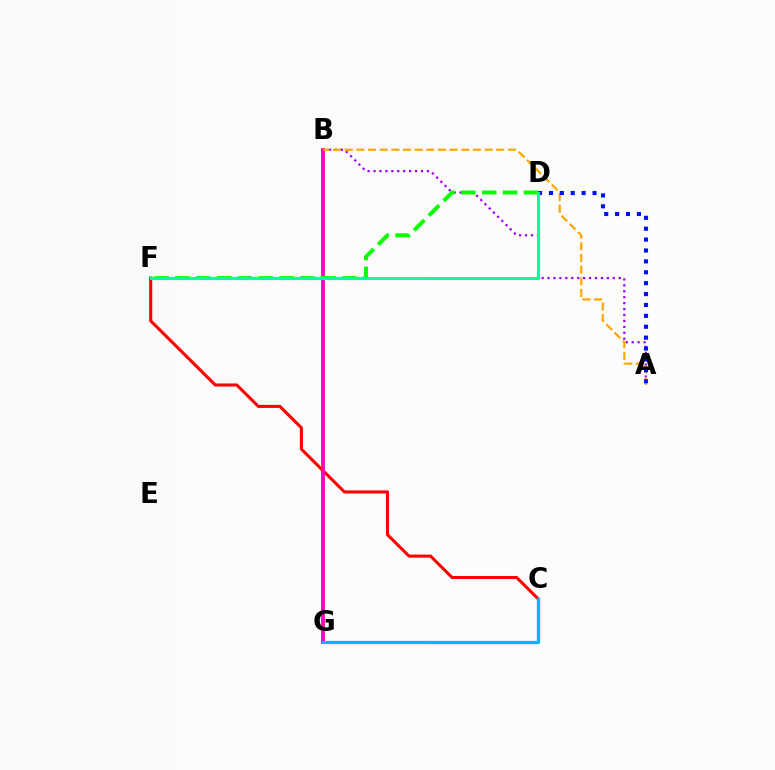{('C', 'F'): [{'color': '#ff0000', 'line_style': 'solid', 'thickness': 2.21}], ('A', 'B'): [{'color': '#9b00ff', 'line_style': 'dotted', 'thickness': 1.61}, {'color': '#ffa500', 'line_style': 'dashed', 'thickness': 1.58}], ('B', 'G'): [{'color': '#b3ff00', 'line_style': 'dotted', 'thickness': 2.11}, {'color': '#ff00bd', 'line_style': 'solid', 'thickness': 2.75}], ('A', 'D'): [{'color': '#0010ff', 'line_style': 'dotted', 'thickness': 2.96}], ('C', 'G'): [{'color': '#00b5ff', 'line_style': 'solid', 'thickness': 2.32}], ('D', 'F'): [{'color': '#08ff00', 'line_style': 'dashed', 'thickness': 2.83}, {'color': '#00ff9d', 'line_style': 'solid', 'thickness': 2.24}]}